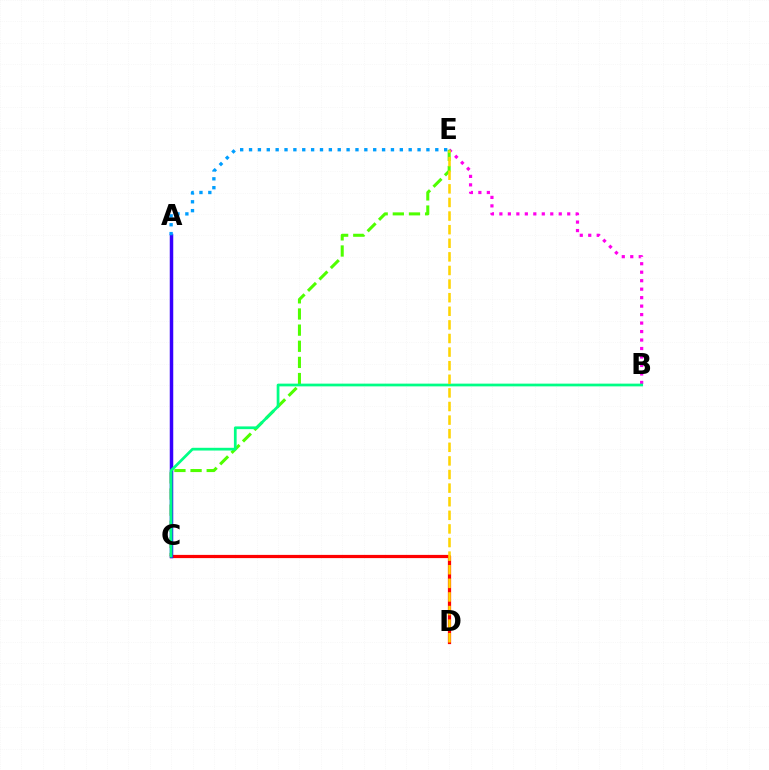{('B', 'E'): [{'color': '#ff00ed', 'line_style': 'dotted', 'thickness': 2.3}], ('C', 'E'): [{'color': '#4fff00', 'line_style': 'dashed', 'thickness': 2.19}], ('C', 'D'): [{'color': '#ff0000', 'line_style': 'solid', 'thickness': 2.32}], ('A', 'C'): [{'color': '#3700ff', 'line_style': 'solid', 'thickness': 2.51}], ('B', 'C'): [{'color': '#00ff86', 'line_style': 'solid', 'thickness': 1.97}], ('D', 'E'): [{'color': '#ffd500', 'line_style': 'dashed', 'thickness': 1.85}], ('A', 'E'): [{'color': '#009eff', 'line_style': 'dotted', 'thickness': 2.41}]}